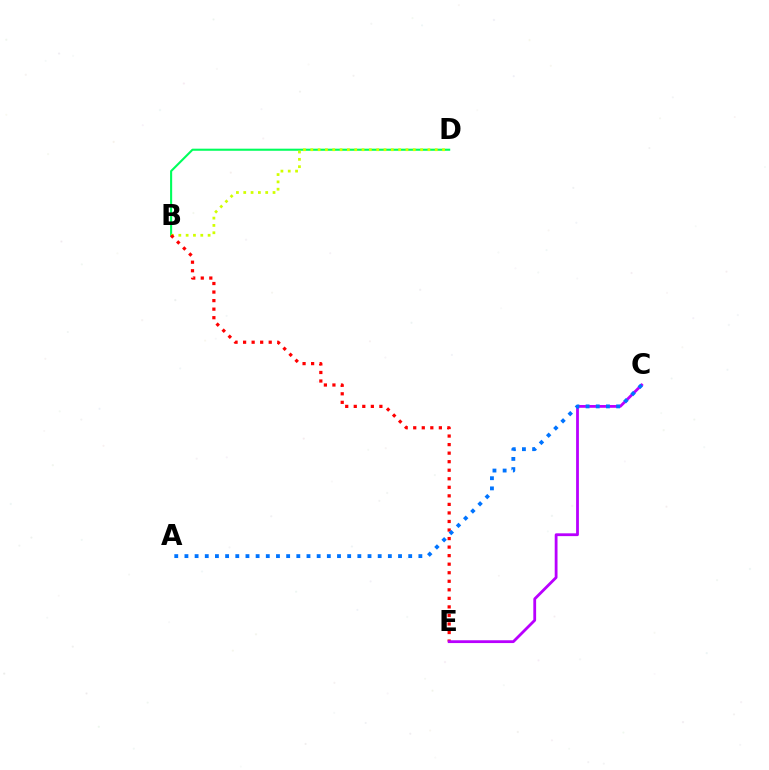{('B', 'D'): [{'color': '#00ff5c', 'line_style': 'solid', 'thickness': 1.51}, {'color': '#d1ff00', 'line_style': 'dotted', 'thickness': 1.99}], ('B', 'E'): [{'color': '#ff0000', 'line_style': 'dotted', 'thickness': 2.32}], ('C', 'E'): [{'color': '#b900ff', 'line_style': 'solid', 'thickness': 2.02}], ('A', 'C'): [{'color': '#0074ff', 'line_style': 'dotted', 'thickness': 2.76}]}